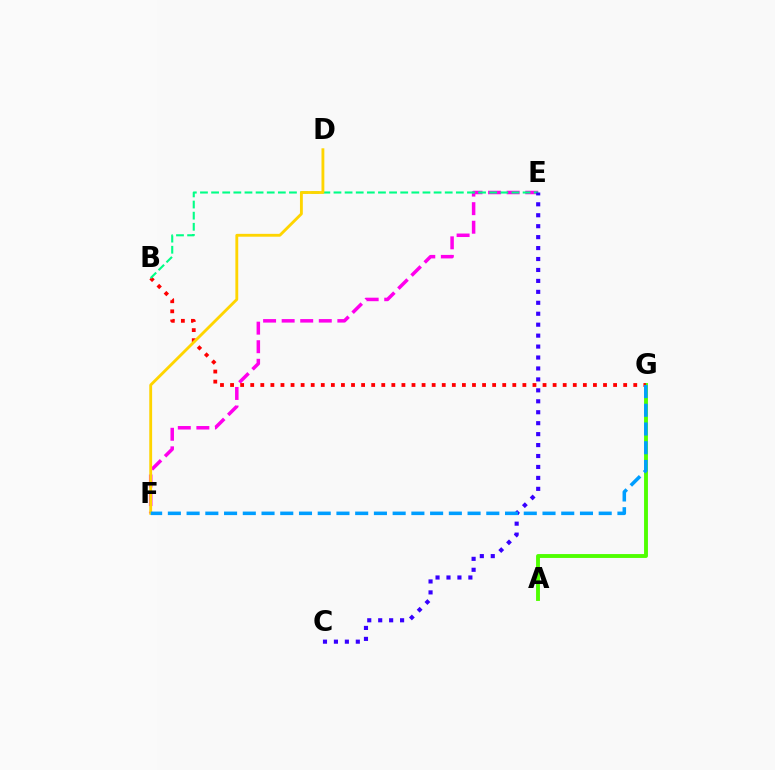{('E', 'F'): [{'color': '#ff00ed', 'line_style': 'dashed', 'thickness': 2.52}], ('A', 'G'): [{'color': '#4fff00', 'line_style': 'solid', 'thickness': 2.79}], ('B', 'G'): [{'color': '#ff0000', 'line_style': 'dotted', 'thickness': 2.74}], ('B', 'E'): [{'color': '#00ff86', 'line_style': 'dashed', 'thickness': 1.51}], ('D', 'F'): [{'color': '#ffd500', 'line_style': 'solid', 'thickness': 2.05}], ('C', 'E'): [{'color': '#3700ff', 'line_style': 'dotted', 'thickness': 2.97}], ('F', 'G'): [{'color': '#009eff', 'line_style': 'dashed', 'thickness': 2.54}]}